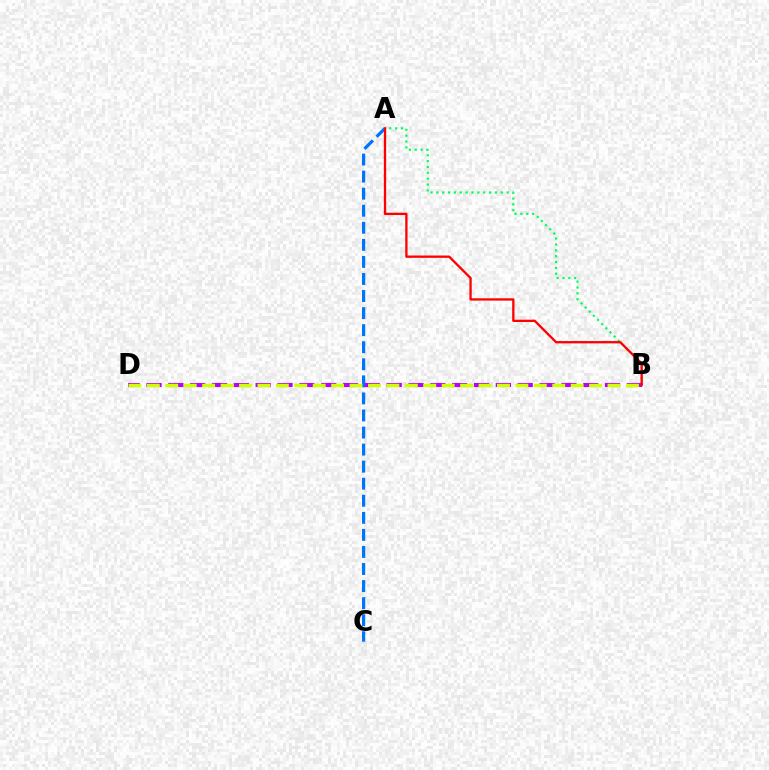{('A', 'C'): [{'color': '#0074ff', 'line_style': 'dashed', 'thickness': 2.32}], ('A', 'B'): [{'color': '#00ff5c', 'line_style': 'dotted', 'thickness': 1.59}, {'color': '#ff0000', 'line_style': 'solid', 'thickness': 1.66}], ('B', 'D'): [{'color': '#b900ff', 'line_style': 'dashed', 'thickness': 2.97}, {'color': '#d1ff00', 'line_style': 'dashed', 'thickness': 2.5}]}